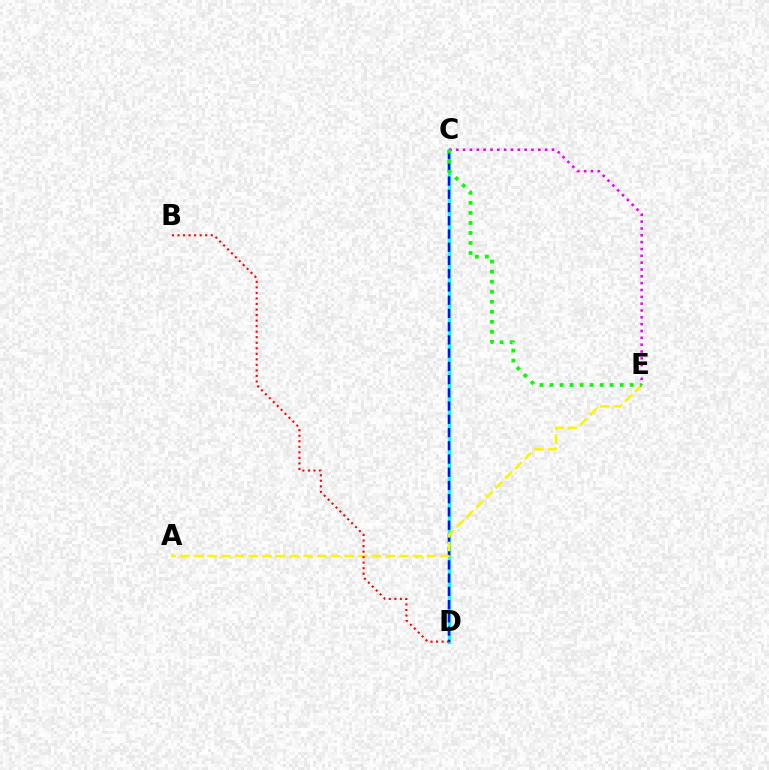{('C', 'D'): [{'color': '#00fff6', 'line_style': 'solid', 'thickness': 2.42}, {'color': '#0010ff', 'line_style': 'dashed', 'thickness': 1.8}], ('A', 'E'): [{'color': '#fcf500', 'line_style': 'dashed', 'thickness': 1.86}], ('C', 'E'): [{'color': '#ee00ff', 'line_style': 'dotted', 'thickness': 1.86}, {'color': '#08ff00', 'line_style': 'dotted', 'thickness': 2.72}], ('B', 'D'): [{'color': '#ff0000', 'line_style': 'dotted', 'thickness': 1.5}]}